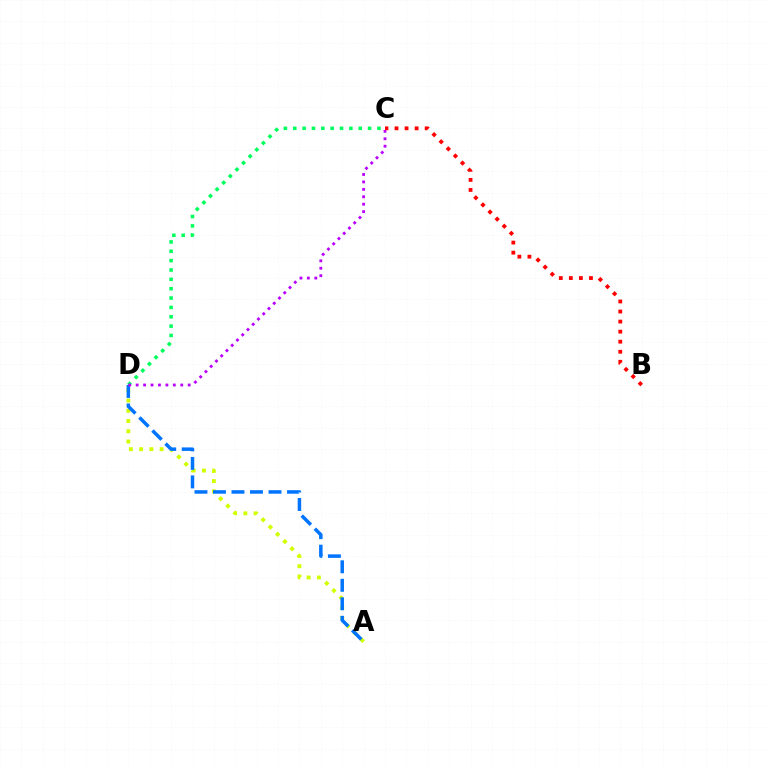{('A', 'D'): [{'color': '#d1ff00', 'line_style': 'dotted', 'thickness': 2.78}, {'color': '#0074ff', 'line_style': 'dashed', 'thickness': 2.51}], ('B', 'C'): [{'color': '#ff0000', 'line_style': 'dotted', 'thickness': 2.73}], ('C', 'D'): [{'color': '#00ff5c', 'line_style': 'dotted', 'thickness': 2.54}, {'color': '#b900ff', 'line_style': 'dotted', 'thickness': 2.02}]}